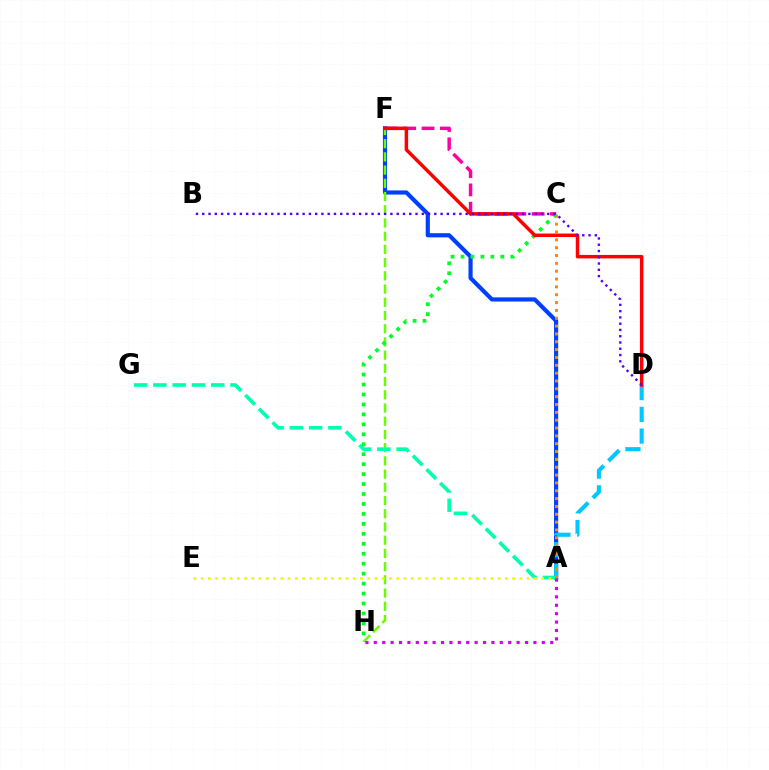{('A', 'F'): [{'color': '#003fff', 'line_style': 'solid', 'thickness': 2.99}], ('A', 'D'): [{'color': '#00c7ff', 'line_style': 'dashed', 'thickness': 2.96}], ('F', 'H'): [{'color': '#66ff00', 'line_style': 'dashed', 'thickness': 1.8}], ('A', 'G'): [{'color': '#00ffaf', 'line_style': 'dashed', 'thickness': 2.62}], ('A', 'E'): [{'color': '#eeff00', 'line_style': 'dotted', 'thickness': 1.97}], ('C', 'H'): [{'color': '#00ff27', 'line_style': 'dotted', 'thickness': 2.7}], ('C', 'F'): [{'color': '#ff00a0', 'line_style': 'dashed', 'thickness': 2.49}], ('D', 'F'): [{'color': '#ff0000', 'line_style': 'solid', 'thickness': 2.51}], ('A', 'C'): [{'color': '#ff8800', 'line_style': 'dotted', 'thickness': 2.13}], ('A', 'H'): [{'color': '#d600ff', 'line_style': 'dotted', 'thickness': 2.28}], ('B', 'D'): [{'color': '#4f00ff', 'line_style': 'dotted', 'thickness': 1.7}]}